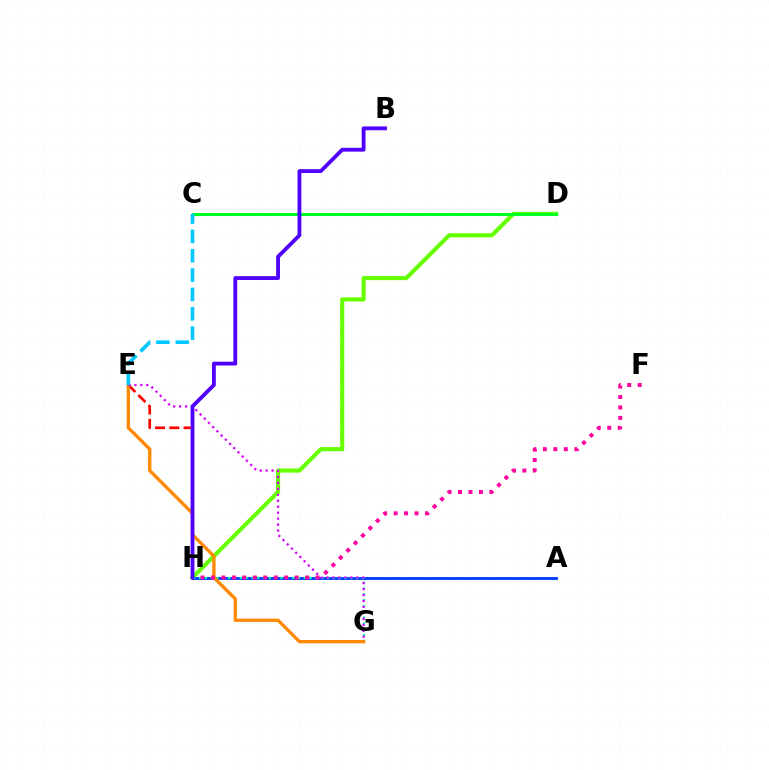{('A', 'H'): [{'color': '#eeff00', 'line_style': 'dotted', 'thickness': 2.12}, {'color': '#003fff', 'line_style': 'solid', 'thickness': 2.08}], ('E', 'H'): [{'color': '#ff0000', 'line_style': 'dashed', 'thickness': 1.94}], ('D', 'H'): [{'color': '#66ff00', 'line_style': 'solid', 'thickness': 2.97}], ('C', 'D'): [{'color': '#00ff27', 'line_style': 'solid', 'thickness': 2.2}], ('G', 'H'): [{'color': '#00ffaf', 'line_style': 'dotted', 'thickness': 1.58}], ('E', 'G'): [{'color': '#ff8800', 'line_style': 'solid', 'thickness': 2.38}, {'color': '#d600ff', 'line_style': 'dotted', 'thickness': 1.62}], ('F', 'H'): [{'color': '#ff00a0', 'line_style': 'dotted', 'thickness': 2.84}], ('B', 'H'): [{'color': '#4f00ff', 'line_style': 'solid', 'thickness': 2.76}], ('C', 'E'): [{'color': '#00c7ff', 'line_style': 'dashed', 'thickness': 2.63}]}